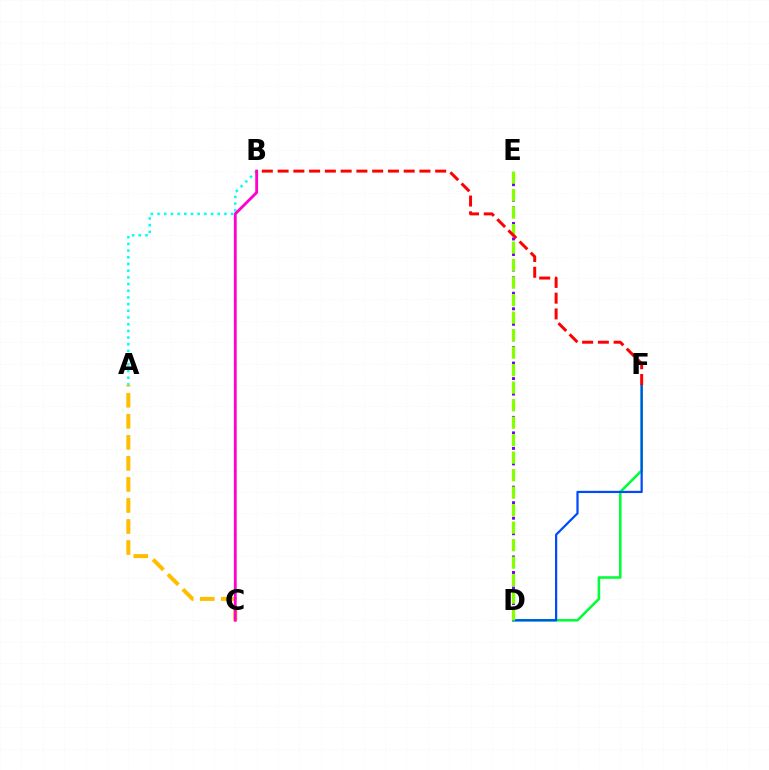{('D', 'F'): [{'color': '#00ff39', 'line_style': 'solid', 'thickness': 1.86}, {'color': '#004bff', 'line_style': 'solid', 'thickness': 1.6}], ('A', 'C'): [{'color': '#ffbd00', 'line_style': 'dashed', 'thickness': 2.86}], ('D', 'E'): [{'color': '#7200ff', 'line_style': 'dotted', 'thickness': 2.11}, {'color': '#84ff00', 'line_style': 'dashed', 'thickness': 2.38}], ('A', 'B'): [{'color': '#00fff6', 'line_style': 'dotted', 'thickness': 1.82}], ('B', 'F'): [{'color': '#ff0000', 'line_style': 'dashed', 'thickness': 2.14}], ('B', 'C'): [{'color': '#ff00cf', 'line_style': 'solid', 'thickness': 2.04}]}